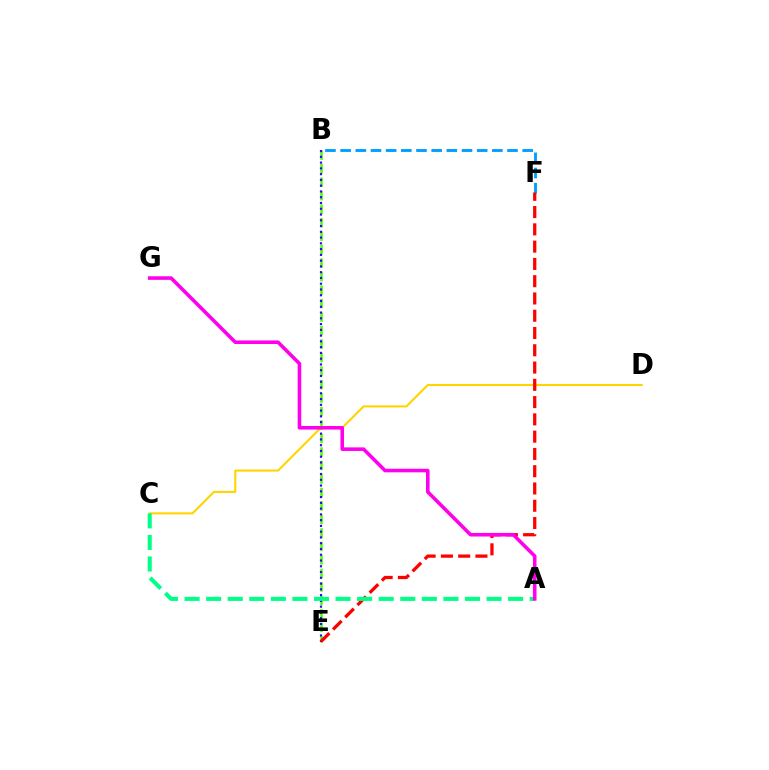{('B', 'E'): [{'color': '#4fff00', 'line_style': 'dashed', 'thickness': 1.83}, {'color': '#3700ff', 'line_style': 'dotted', 'thickness': 1.57}], ('B', 'F'): [{'color': '#009eff', 'line_style': 'dashed', 'thickness': 2.06}], ('C', 'D'): [{'color': '#ffd500', 'line_style': 'solid', 'thickness': 1.5}], ('E', 'F'): [{'color': '#ff0000', 'line_style': 'dashed', 'thickness': 2.35}], ('A', 'C'): [{'color': '#00ff86', 'line_style': 'dashed', 'thickness': 2.93}], ('A', 'G'): [{'color': '#ff00ed', 'line_style': 'solid', 'thickness': 2.58}]}